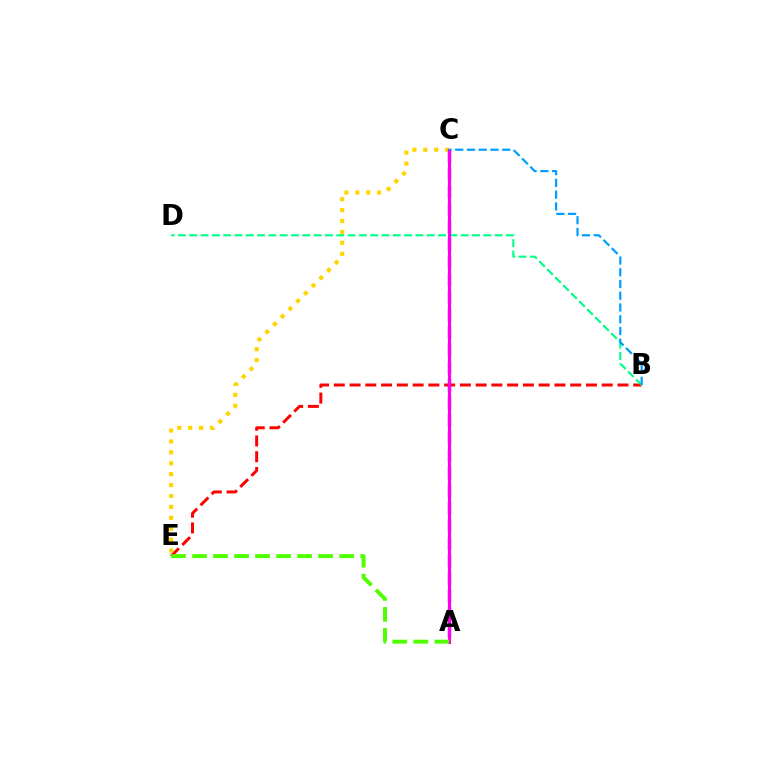{('B', 'E'): [{'color': '#ff0000', 'line_style': 'dashed', 'thickness': 2.14}], ('B', 'D'): [{'color': '#00ff86', 'line_style': 'dashed', 'thickness': 1.54}], ('C', 'E'): [{'color': '#ffd500', 'line_style': 'dotted', 'thickness': 2.96}], ('A', 'C'): [{'color': '#3700ff', 'line_style': 'dashed', 'thickness': 2.39}, {'color': '#ff00ed', 'line_style': 'solid', 'thickness': 2.27}], ('A', 'E'): [{'color': '#4fff00', 'line_style': 'dashed', 'thickness': 2.86}], ('B', 'C'): [{'color': '#009eff', 'line_style': 'dashed', 'thickness': 1.6}]}